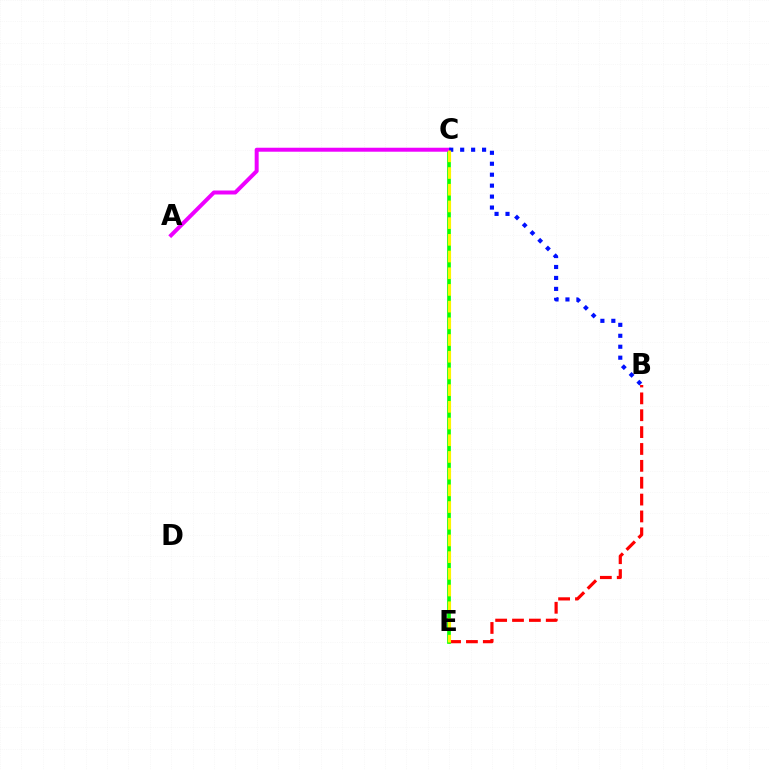{('B', 'E'): [{'color': '#ff0000', 'line_style': 'dashed', 'thickness': 2.29}], ('C', 'E'): [{'color': '#00fff6', 'line_style': 'dotted', 'thickness': 1.55}, {'color': '#08ff00', 'line_style': 'solid', 'thickness': 2.64}, {'color': '#fcf500', 'line_style': 'dashed', 'thickness': 2.27}], ('A', 'C'): [{'color': '#ee00ff', 'line_style': 'solid', 'thickness': 2.86}], ('B', 'C'): [{'color': '#0010ff', 'line_style': 'dotted', 'thickness': 2.97}]}